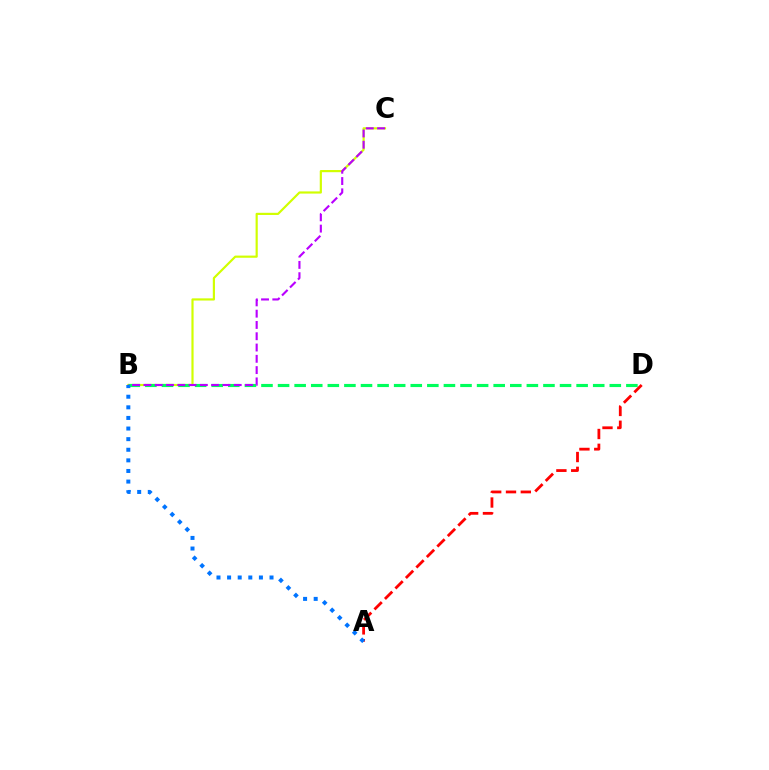{('B', 'C'): [{'color': '#d1ff00', 'line_style': 'solid', 'thickness': 1.57}, {'color': '#b900ff', 'line_style': 'dashed', 'thickness': 1.53}], ('B', 'D'): [{'color': '#00ff5c', 'line_style': 'dashed', 'thickness': 2.25}], ('A', 'D'): [{'color': '#ff0000', 'line_style': 'dashed', 'thickness': 2.01}], ('A', 'B'): [{'color': '#0074ff', 'line_style': 'dotted', 'thickness': 2.88}]}